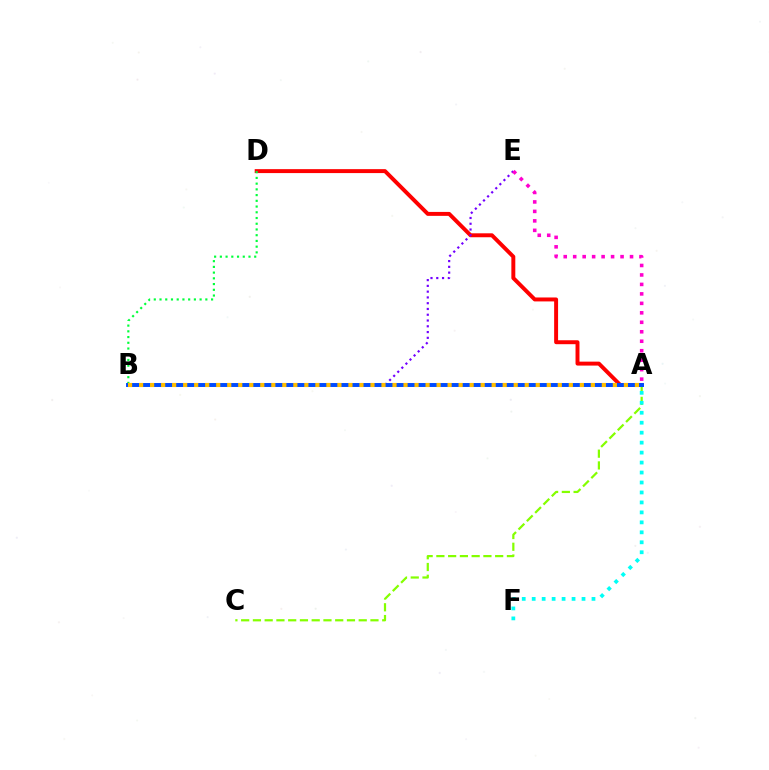{('A', 'D'): [{'color': '#ff0000', 'line_style': 'solid', 'thickness': 2.84}], ('B', 'E'): [{'color': '#7200ff', 'line_style': 'dotted', 'thickness': 1.57}], ('A', 'C'): [{'color': '#84ff00', 'line_style': 'dashed', 'thickness': 1.6}], ('B', 'D'): [{'color': '#00ff39', 'line_style': 'dotted', 'thickness': 1.56}], ('A', 'B'): [{'color': '#004bff', 'line_style': 'solid', 'thickness': 2.83}, {'color': '#ffbd00', 'line_style': 'dotted', 'thickness': 2.99}], ('A', 'F'): [{'color': '#00fff6', 'line_style': 'dotted', 'thickness': 2.71}], ('A', 'E'): [{'color': '#ff00cf', 'line_style': 'dotted', 'thickness': 2.57}]}